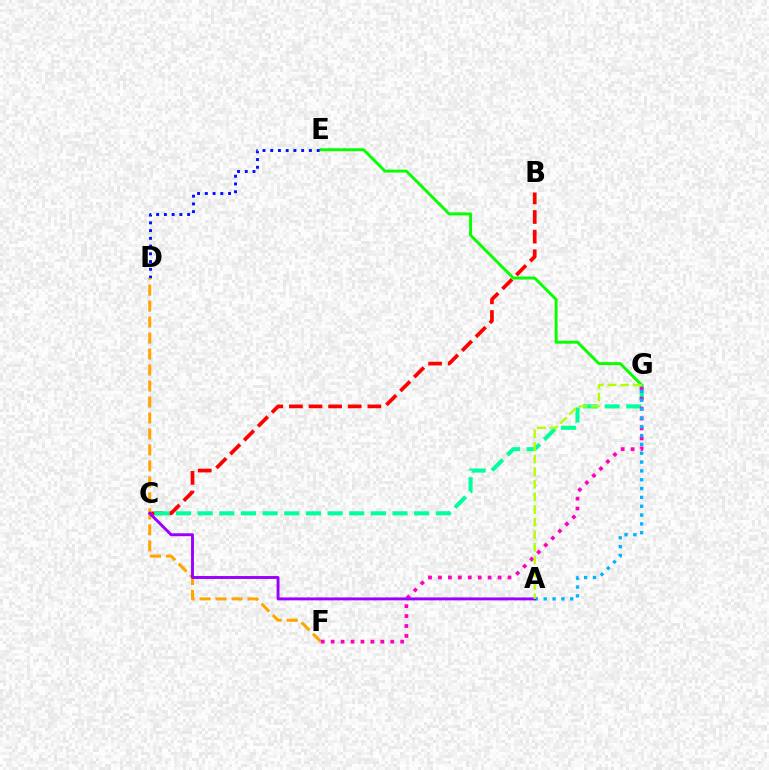{('B', 'C'): [{'color': '#ff0000', 'line_style': 'dashed', 'thickness': 2.66}], ('E', 'G'): [{'color': '#08ff00', 'line_style': 'solid', 'thickness': 2.11}], ('D', 'E'): [{'color': '#0010ff', 'line_style': 'dotted', 'thickness': 2.1}], ('D', 'F'): [{'color': '#ffa500', 'line_style': 'dashed', 'thickness': 2.17}], ('C', 'G'): [{'color': '#00ff9d', 'line_style': 'dashed', 'thickness': 2.94}], ('F', 'G'): [{'color': '#ff00bd', 'line_style': 'dotted', 'thickness': 2.7}], ('A', 'G'): [{'color': '#00b5ff', 'line_style': 'dotted', 'thickness': 2.4}, {'color': '#b3ff00', 'line_style': 'dashed', 'thickness': 1.71}], ('A', 'C'): [{'color': '#9b00ff', 'line_style': 'solid', 'thickness': 2.11}]}